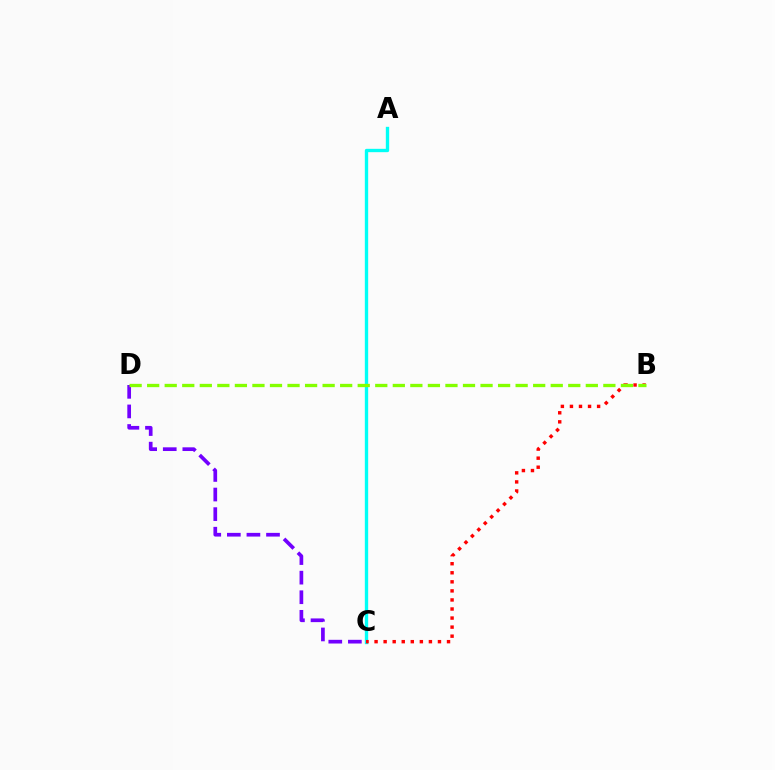{('C', 'D'): [{'color': '#7200ff', 'line_style': 'dashed', 'thickness': 2.66}], ('A', 'C'): [{'color': '#00fff6', 'line_style': 'solid', 'thickness': 2.41}], ('B', 'C'): [{'color': '#ff0000', 'line_style': 'dotted', 'thickness': 2.46}], ('B', 'D'): [{'color': '#84ff00', 'line_style': 'dashed', 'thickness': 2.38}]}